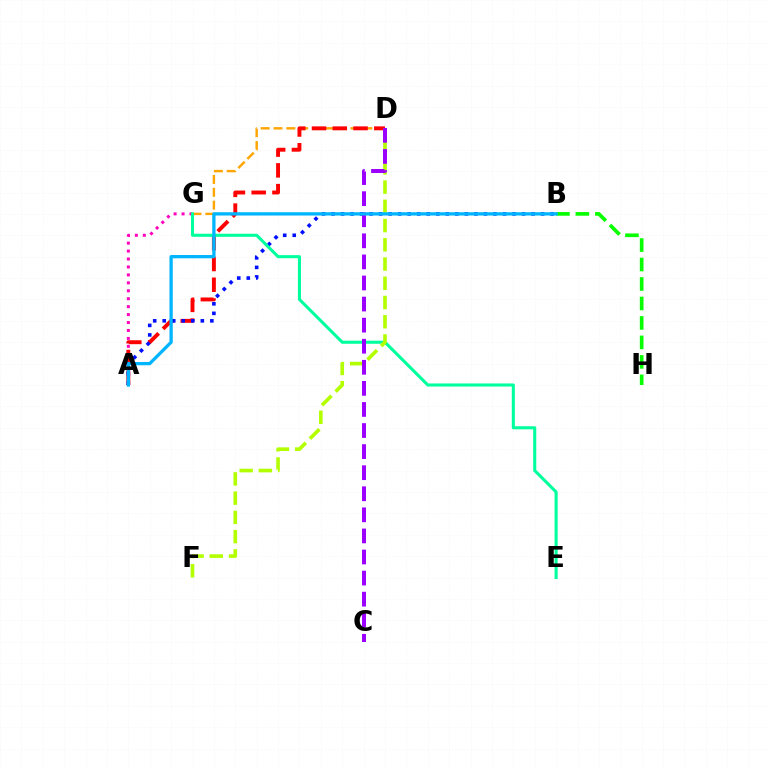{('A', 'G'): [{'color': '#ff00bd', 'line_style': 'dotted', 'thickness': 2.16}], ('D', 'G'): [{'color': '#ffa500', 'line_style': 'dashed', 'thickness': 1.74}], ('A', 'D'): [{'color': '#ff0000', 'line_style': 'dashed', 'thickness': 2.82}], ('A', 'B'): [{'color': '#0010ff', 'line_style': 'dotted', 'thickness': 2.59}, {'color': '#00b5ff', 'line_style': 'solid', 'thickness': 2.37}], ('E', 'G'): [{'color': '#00ff9d', 'line_style': 'solid', 'thickness': 2.22}], ('B', 'H'): [{'color': '#08ff00', 'line_style': 'dashed', 'thickness': 2.65}], ('D', 'F'): [{'color': '#b3ff00', 'line_style': 'dashed', 'thickness': 2.61}], ('C', 'D'): [{'color': '#9b00ff', 'line_style': 'dashed', 'thickness': 2.86}]}